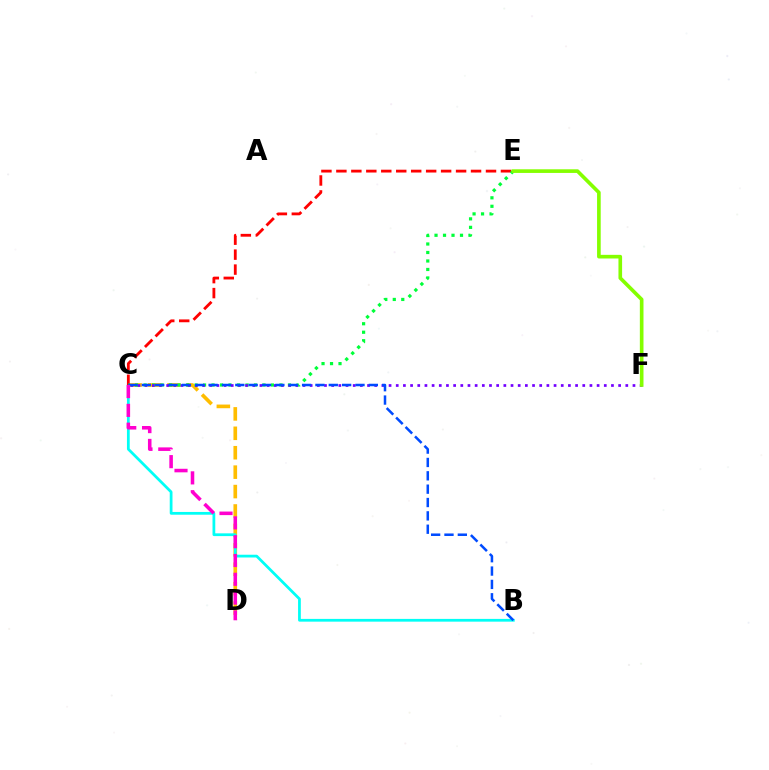{('C', 'D'): [{'color': '#ffbd00', 'line_style': 'dashed', 'thickness': 2.64}, {'color': '#ff00cf', 'line_style': 'dashed', 'thickness': 2.56}], ('B', 'C'): [{'color': '#00fff6', 'line_style': 'solid', 'thickness': 1.99}, {'color': '#004bff', 'line_style': 'dashed', 'thickness': 1.81}], ('C', 'E'): [{'color': '#ff0000', 'line_style': 'dashed', 'thickness': 2.03}, {'color': '#00ff39', 'line_style': 'dotted', 'thickness': 2.31}], ('C', 'F'): [{'color': '#7200ff', 'line_style': 'dotted', 'thickness': 1.95}], ('E', 'F'): [{'color': '#84ff00', 'line_style': 'solid', 'thickness': 2.62}]}